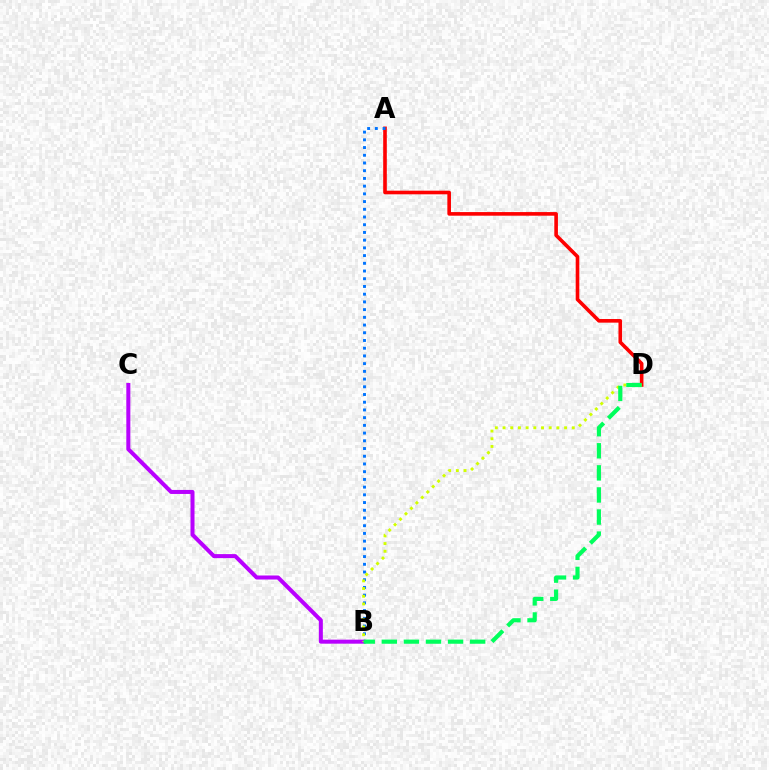{('A', 'D'): [{'color': '#ff0000', 'line_style': 'solid', 'thickness': 2.61}], ('A', 'B'): [{'color': '#0074ff', 'line_style': 'dotted', 'thickness': 2.1}], ('B', 'C'): [{'color': '#b900ff', 'line_style': 'solid', 'thickness': 2.89}], ('B', 'D'): [{'color': '#d1ff00', 'line_style': 'dotted', 'thickness': 2.09}, {'color': '#00ff5c', 'line_style': 'dashed', 'thickness': 3.0}]}